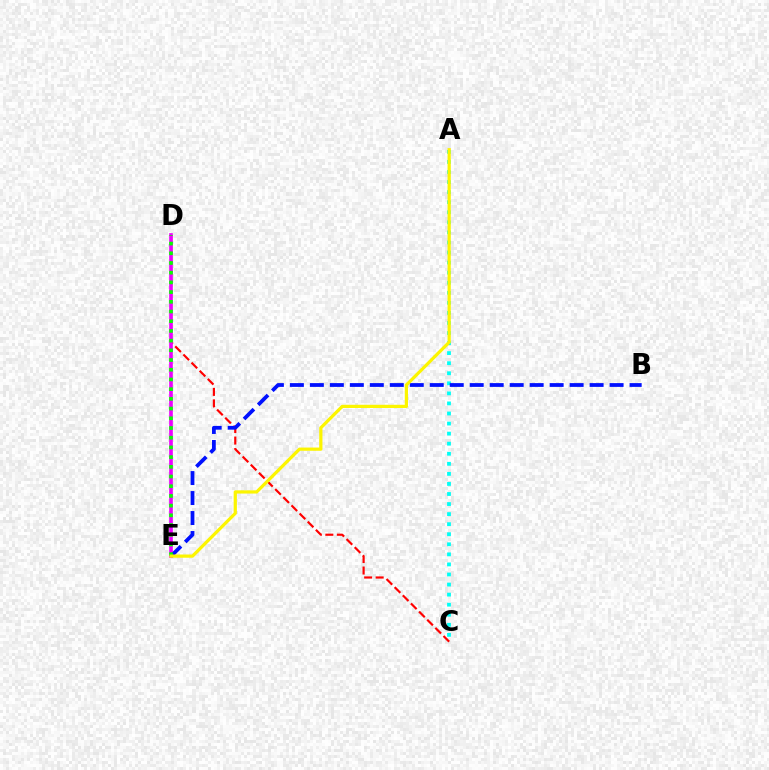{('C', 'D'): [{'color': '#ff0000', 'line_style': 'dashed', 'thickness': 1.56}], ('A', 'C'): [{'color': '#00fff6', 'line_style': 'dotted', 'thickness': 2.73}], ('D', 'E'): [{'color': '#ee00ff', 'line_style': 'solid', 'thickness': 2.63}, {'color': '#08ff00', 'line_style': 'dotted', 'thickness': 2.64}], ('B', 'E'): [{'color': '#0010ff', 'line_style': 'dashed', 'thickness': 2.71}], ('A', 'E'): [{'color': '#fcf500', 'line_style': 'solid', 'thickness': 2.32}]}